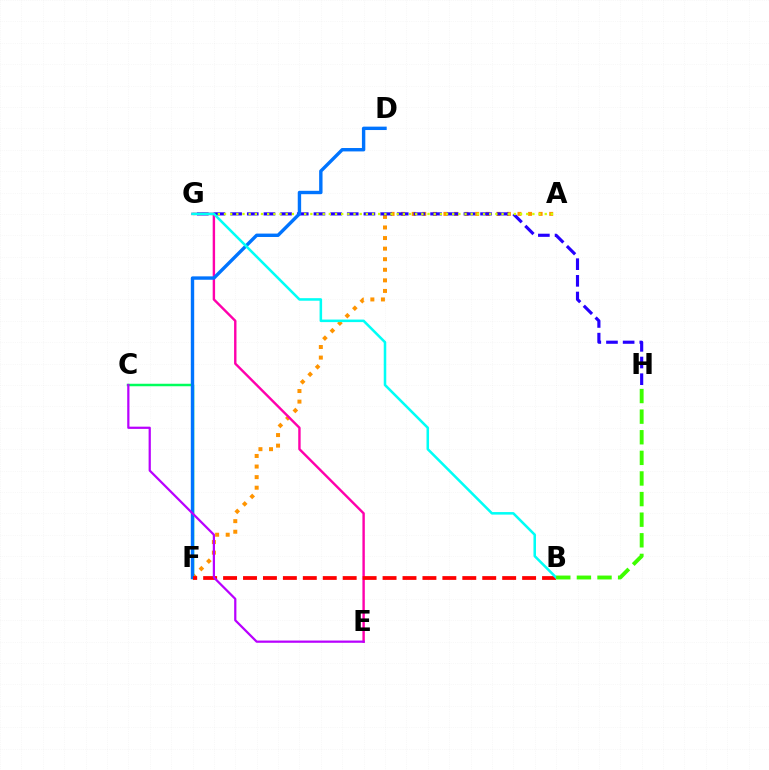{('C', 'F'): [{'color': '#00ff5c', 'line_style': 'solid', 'thickness': 1.8}], ('A', 'F'): [{'color': '#ff9400', 'line_style': 'dotted', 'thickness': 2.87}], ('G', 'H'): [{'color': '#2500ff', 'line_style': 'dashed', 'thickness': 2.26}], ('A', 'G'): [{'color': '#d1ff00', 'line_style': 'dotted', 'thickness': 1.68}], ('E', 'G'): [{'color': '#ff00ac', 'line_style': 'solid', 'thickness': 1.73}], ('D', 'F'): [{'color': '#0074ff', 'line_style': 'solid', 'thickness': 2.44}], ('B', 'F'): [{'color': '#ff0000', 'line_style': 'dashed', 'thickness': 2.71}], ('C', 'E'): [{'color': '#b900ff', 'line_style': 'solid', 'thickness': 1.61}], ('B', 'G'): [{'color': '#00fff6', 'line_style': 'solid', 'thickness': 1.83}], ('B', 'H'): [{'color': '#3dff00', 'line_style': 'dashed', 'thickness': 2.8}]}